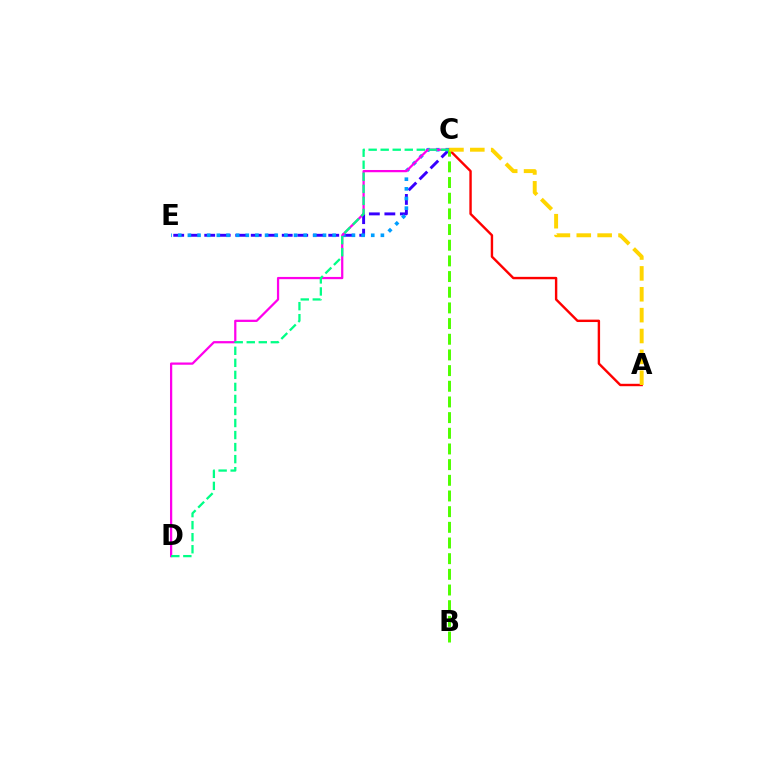{('C', 'E'): [{'color': '#3700ff', 'line_style': 'dashed', 'thickness': 2.11}, {'color': '#009eff', 'line_style': 'dotted', 'thickness': 2.62}], ('C', 'D'): [{'color': '#ff00ed', 'line_style': 'solid', 'thickness': 1.62}, {'color': '#00ff86', 'line_style': 'dashed', 'thickness': 1.63}], ('A', 'C'): [{'color': '#ff0000', 'line_style': 'solid', 'thickness': 1.73}, {'color': '#ffd500', 'line_style': 'dashed', 'thickness': 2.84}], ('B', 'C'): [{'color': '#4fff00', 'line_style': 'dashed', 'thickness': 2.13}]}